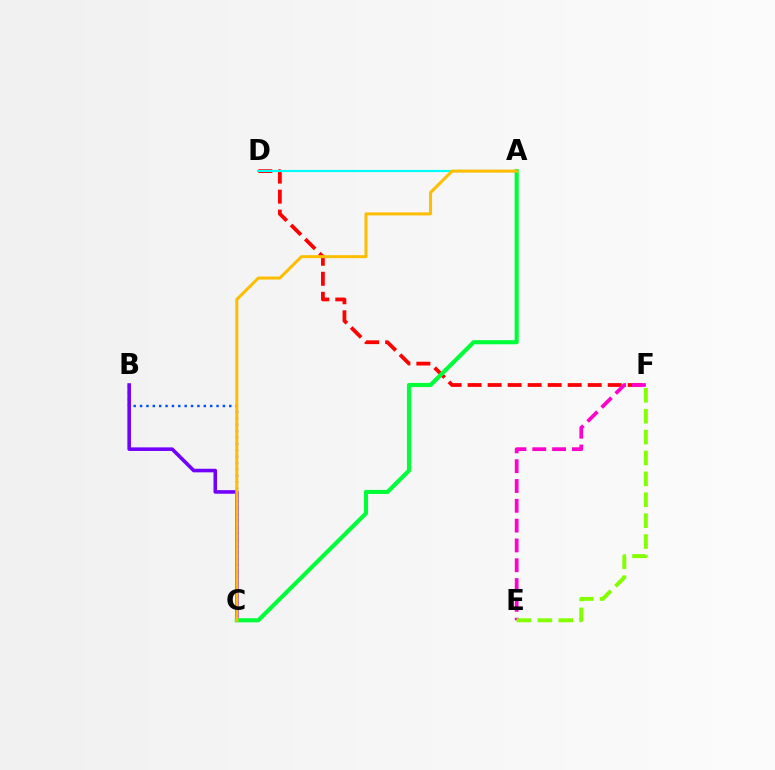{('D', 'F'): [{'color': '#ff0000', 'line_style': 'dashed', 'thickness': 2.72}], ('A', 'D'): [{'color': '#00fff6', 'line_style': 'solid', 'thickness': 1.53}], ('B', 'C'): [{'color': '#004bff', 'line_style': 'dotted', 'thickness': 1.73}, {'color': '#7200ff', 'line_style': 'solid', 'thickness': 2.58}], ('E', 'F'): [{'color': '#ff00cf', 'line_style': 'dashed', 'thickness': 2.69}, {'color': '#84ff00', 'line_style': 'dashed', 'thickness': 2.84}], ('A', 'C'): [{'color': '#00ff39', 'line_style': 'solid', 'thickness': 2.96}, {'color': '#ffbd00', 'line_style': 'solid', 'thickness': 2.16}]}